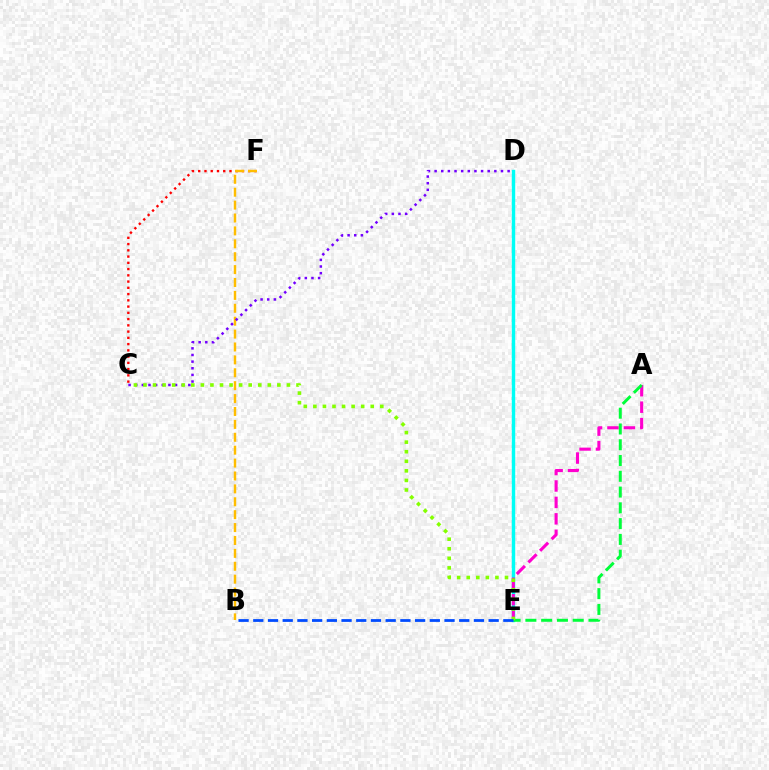{('D', 'E'): [{'color': '#00fff6', 'line_style': 'solid', 'thickness': 2.46}], ('A', 'E'): [{'color': '#ff00cf', 'line_style': 'dashed', 'thickness': 2.23}, {'color': '#00ff39', 'line_style': 'dashed', 'thickness': 2.14}], ('C', 'F'): [{'color': '#ff0000', 'line_style': 'dotted', 'thickness': 1.7}], ('B', 'F'): [{'color': '#ffbd00', 'line_style': 'dashed', 'thickness': 1.75}], ('C', 'D'): [{'color': '#7200ff', 'line_style': 'dotted', 'thickness': 1.8}], ('C', 'E'): [{'color': '#84ff00', 'line_style': 'dotted', 'thickness': 2.6}], ('B', 'E'): [{'color': '#004bff', 'line_style': 'dashed', 'thickness': 2.0}]}